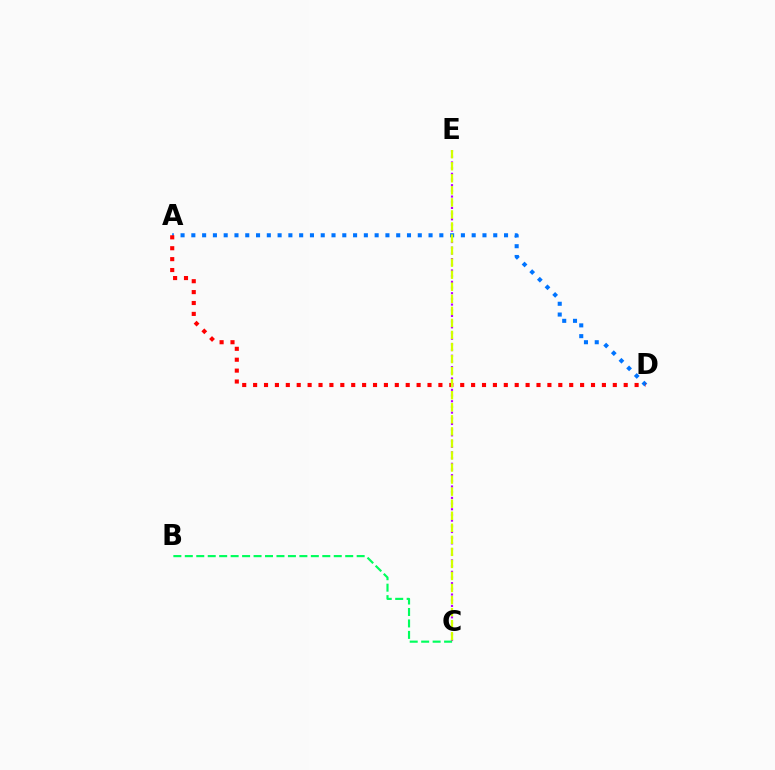{('C', 'E'): [{'color': '#b900ff', 'line_style': 'dotted', 'thickness': 1.54}, {'color': '#d1ff00', 'line_style': 'dashed', 'thickness': 1.64}], ('A', 'D'): [{'color': '#0074ff', 'line_style': 'dotted', 'thickness': 2.93}, {'color': '#ff0000', 'line_style': 'dotted', 'thickness': 2.96}], ('B', 'C'): [{'color': '#00ff5c', 'line_style': 'dashed', 'thickness': 1.56}]}